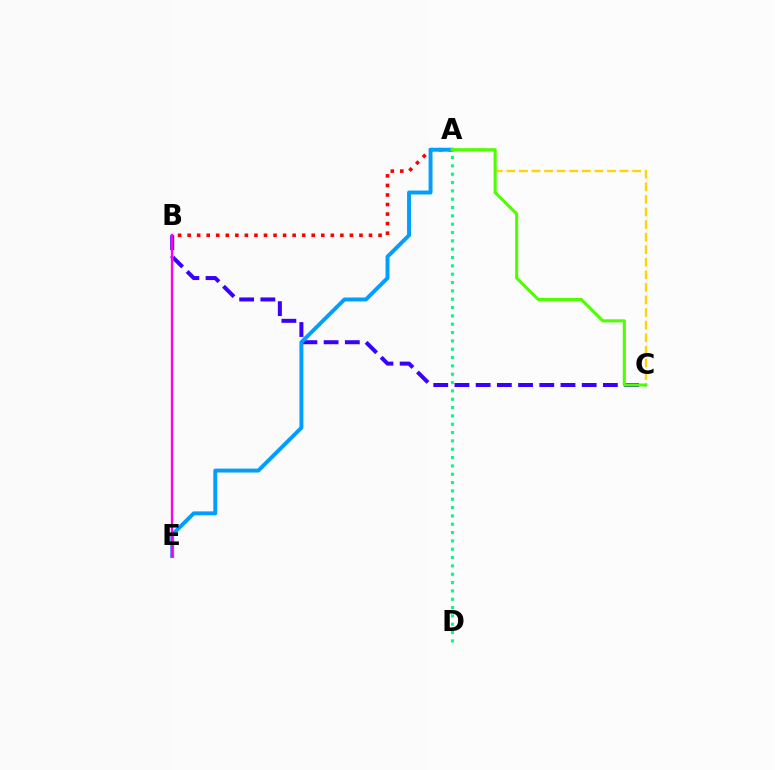{('A', 'B'): [{'color': '#ff0000', 'line_style': 'dotted', 'thickness': 2.59}], ('B', 'C'): [{'color': '#3700ff', 'line_style': 'dashed', 'thickness': 2.88}], ('A', 'E'): [{'color': '#009eff', 'line_style': 'solid', 'thickness': 2.82}], ('A', 'C'): [{'color': '#ffd500', 'line_style': 'dashed', 'thickness': 1.71}, {'color': '#4fff00', 'line_style': 'solid', 'thickness': 2.21}], ('B', 'E'): [{'color': '#ff00ed', 'line_style': 'solid', 'thickness': 1.67}], ('A', 'D'): [{'color': '#00ff86', 'line_style': 'dotted', 'thickness': 2.26}]}